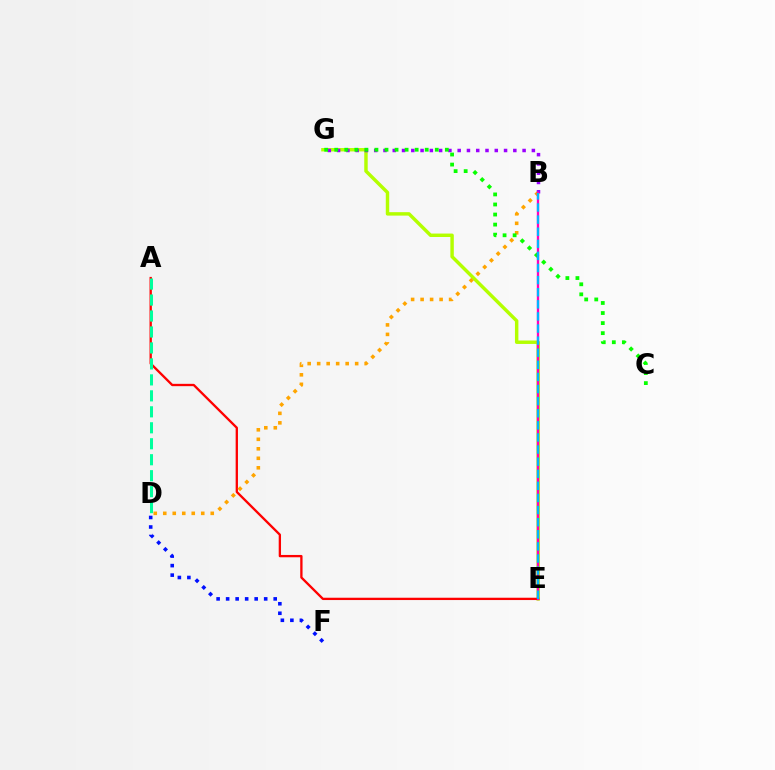{('E', 'G'): [{'color': '#b3ff00', 'line_style': 'solid', 'thickness': 2.48}], ('A', 'E'): [{'color': '#ff0000', 'line_style': 'solid', 'thickness': 1.67}], ('B', 'G'): [{'color': '#9b00ff', 'line_style': 'dotted', 'thickness': 2.52}], ('B', 'D'): [{'color': '#ffa500', 'line_style': 'dotted', 'thickness': 2.58}], ('C', 'G'): [{'color': '#08ff00', 'line_style': 'dotted', 'thickness': 2.73}], ('D', 'F'): [{'color': '#0010ff', 'line_style': 'dotted', 'thickness': 2.59}], ('A', 'D'): [{'color': '#00ff9d', 'line_style': 'dashed', 'thickness': 2.17}], ('B', 'E'): [{'color': '#ff00bd', 'line_style': 'solid', 'thickness': 1.68}, {'color': '#00b5ff', 'line_style': 'dashed', 'thickness': 1.64}]}